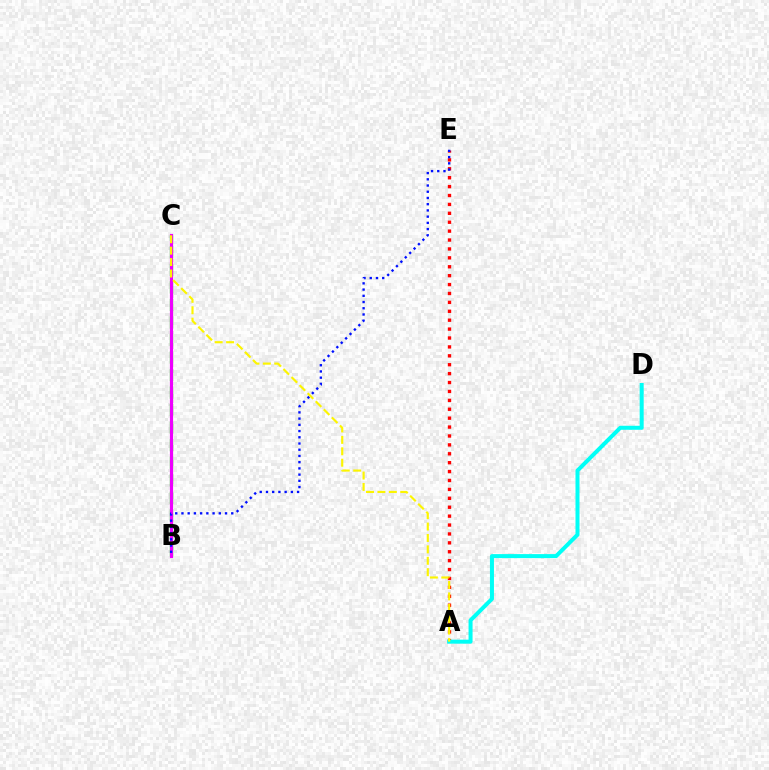{('A', 'E'): [{'color': '#ff0000', 'line_style': 'dotted', 'thickness': 2.42}], ('A', 'D'): [{'color': '#00fff6', 'line_style': 'solid', 'thickness': 2.89}], ('B', 'C'): [{'color': '#08ff00', 'line_style': 'dashed', 'thickness': 2.38}, {'color': '#ee00ff', 'line_style': 'solid', 'thickness': 2.28}], ('B', 'E'): [{'color': '#0010ff', 'line_style': 'dotted', 'thickness': 1.69}], ('A', 'C'): [{'color': '#fcf500', 'line_style': 'dashed', 'thickness': 1.55}]}